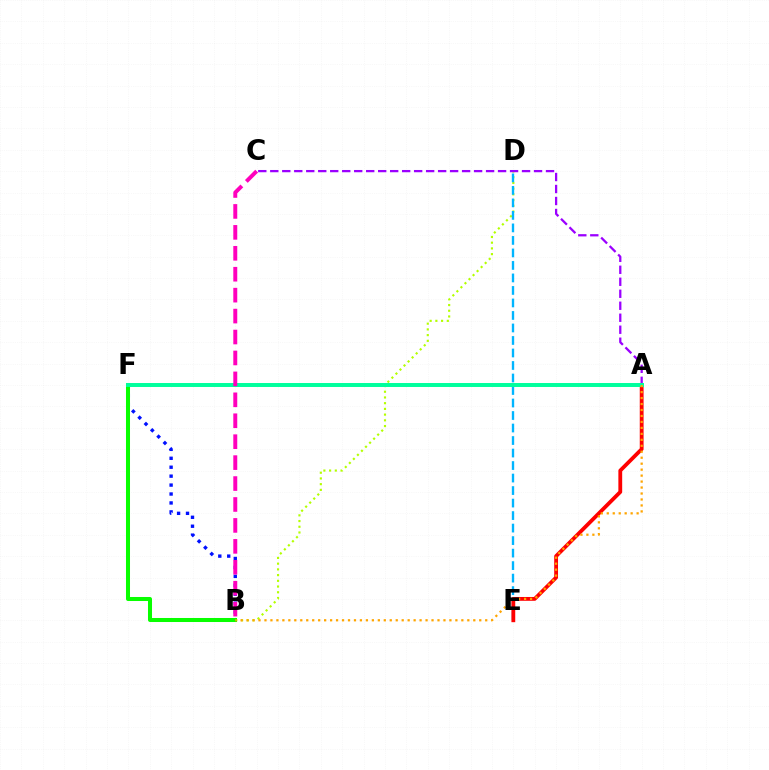{('B', 'F'): [{'color': '#0010ff', 'line_style': 'dotted', 'thickness': 2.43}, {'color': '#08ff00', 'line_style': 'solid', 'thickness': 2.89}], ('B', 'D'): [{'color': '#b3ff00', 'line_style': 'dotted', 'thickness': 1.55}], ('D', 'E'): [{'color': '#00b5ff', 'line_style': 'dashed', 'thickness': 1.7}], ('A', 'E'): [{'color': '#ff0000', 'line_style': 'solid', 'thickness': 2.75}], ('A', 'C'): [{'color': '#9b00ff', 'line_style': 'dashed', 'thickness': 1.63}], ('A', 'F'): [{'color': '#00ff9d', 'line_style': 'solid', 'thickness': 2.85}], ('A', 'B'): [{'color': '#ffa500', 'line_style': 'dotted', 'thickness': 1.62}], ('B', 'C'): [{'color': '#ff00bd', 'line_style': 'dashed', 'thickness': 2.84}]}